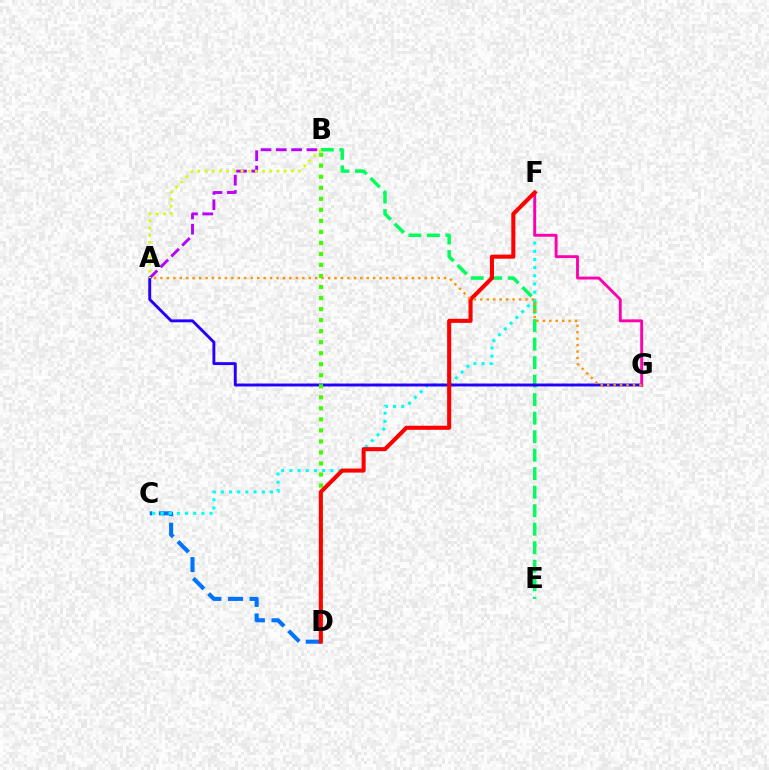{('C', 'D'): [{'color': '#0074ff', 'line_style': 'dashed', 'thickness': 2.93}], ('B', 'E'): [{'color': '#00ff5c', 'line_style': 'dashed', 'thickness': 2.51}], ('A', 'B'): [{'color': '#b900ff', 'line_style': 'dashed', 'thickness': 2.08}, {'color': '#d1ff00', 'line_style': 'dotted', 'thickness': 1.95}], ('C', 'F'): [{'color': '#00fff6', 'line_style': 'dotted', 'thickness': 2.22}], ('A', 'G'): [{'color': '#2500ff', 'line_style': 'solid', 'thickness': 2.1}, {'color': '#ff9400', 'line_style': 'dotted', 'thickness': 1.75}], ('F', 'G'): [{'color': '#ff00ac', 'line_style': 'solid', 'thickness': 2.08}], ('B', 'D'): [{'color': '#3dff00', 'line_style': 'dotted', 'thickness': 3.0}], ('D', 'F'): [{'color': '#ff0000', 'line_style': 'solid', 'thickness': 2.93}]}